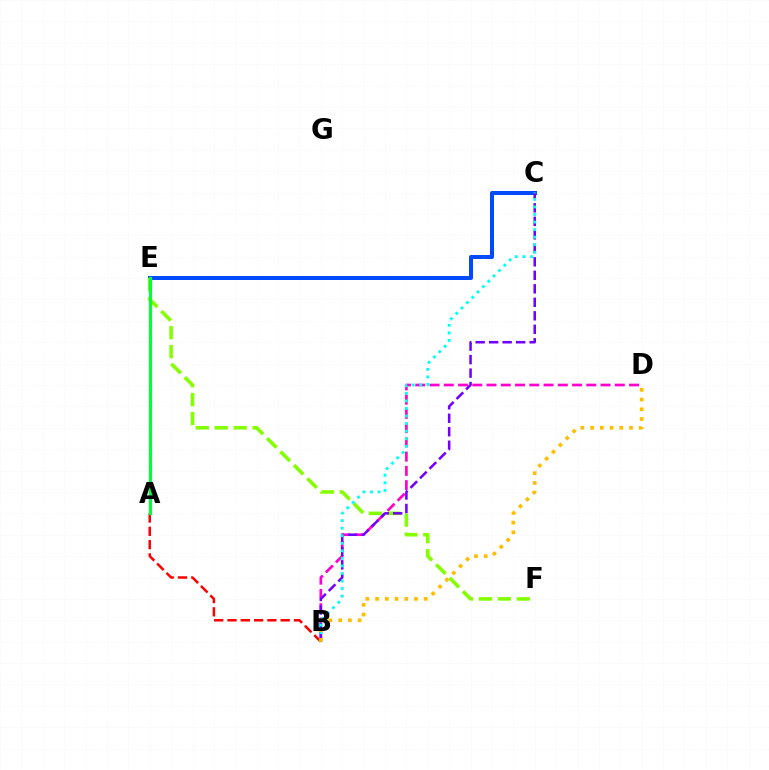{('A', 'B'): [{'color': '#ff0000', 'line_style': 'dashed', 'thickness': 1.81}], ('C', 'E'): [{'color': '#004bff', 'line_style': 'solid', 'thickness': 2.89}], ('B', 'D'): [{'color': '#ff00cf', 'line_style': 'dashed', 'thickness': 1.94}, {'color': '#ffbd00', 'line_style': 'dotted', 'thickness': 2.64}], ('E', 'F'): [{'color': '#84ff00', 'line_style': 'dashed', 'thickness': 2.57}], ('B', 'C'): [{'color': '#7200ff', 'line_style': 'dashed', 'thickness': 1.83}, {'color': '#00fff6', 'line_style': 'dotted', 'thickness': 2.05}], ('A', 'E'): [{'color': '#00ff39', 'line_style': 'solid', 'thickness': 2.31}]}